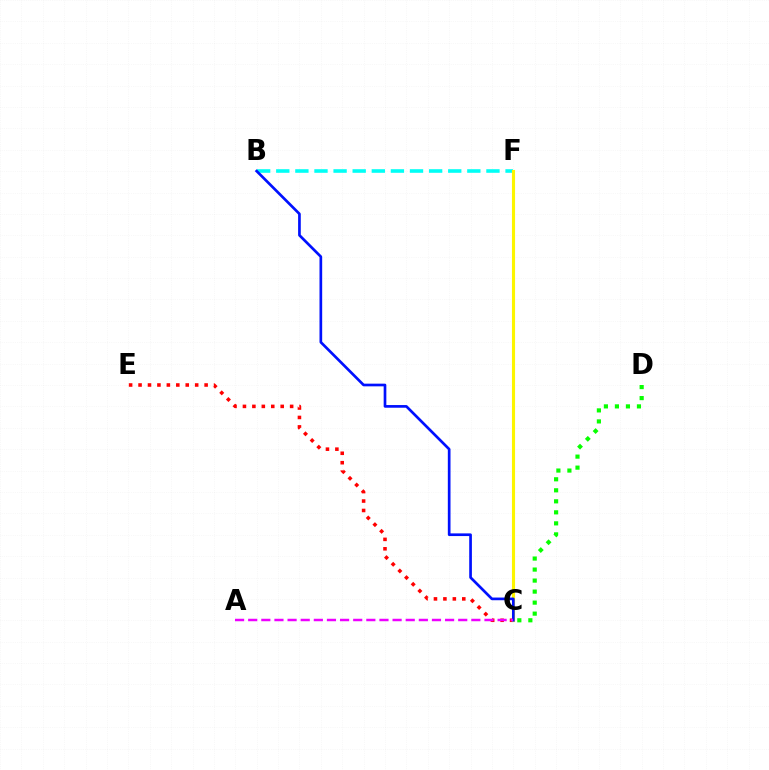{('C', 'E'): [{'color': '#ff0000', 'line_style': 'dotted', 'thickness': 2.56}], ('C', 'D'): [{'color': '#08ff00', 'line_style': 'dotted', 'thickness': 2.99}], ('B', 'F'): [{'color': '#00fff6', 'line_style': 'dashed', 'thickness': 2.6}], ('C', 'F'): [{'color': '#fcf500', 'line_style': 'solid', 'thickness': 2.25}], ('B', 'C'): [{'color': '#0010ff', 'line_style': 'solid', 'thickness': 1.93}], ('A', 'C'): [{'color': '#ee00ff', 'line_style': 'dashed', 'thickness': 1.78}]}